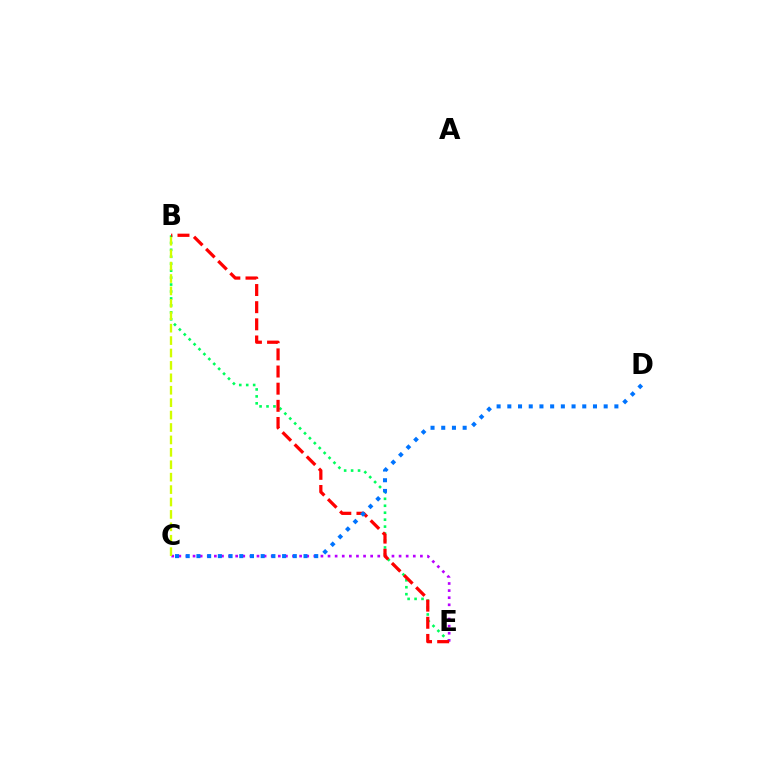{('B', 'E'): [{'color': '#00ff5c', 'line_style': 'dotted', 'thickness': 1.89}, {'color': '#ff0000', 'line_style': 'dashed', 'thickness': 2.33}], ('C', 'E'): [{'color': '#b900ff', 'line_style': 'dotted', 'thickness': 1.93}], ('C', 'D'): [{'color': '#0074ff', 'line_style': 'dotted', 'thickness': 2.91}], ('B', 'C'): [{'color': '#d1ff00', 'line_style': 'dashed', 'thickness': 1.69}]}